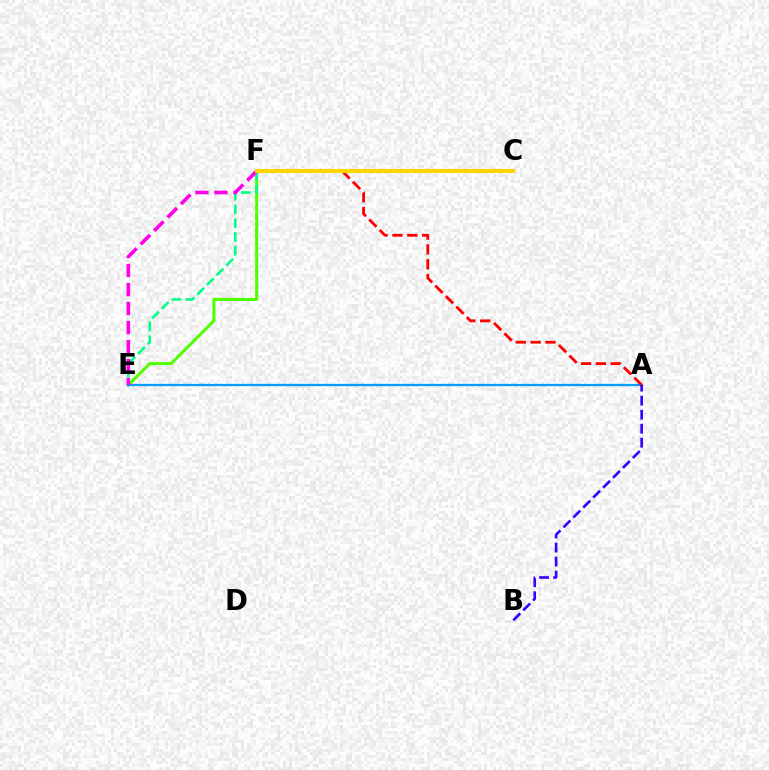{('E', 'F'): [{'color': '#4fff00', 'line_style': 'solid', 'thickness': 2.19}, {'color': '#00ff86', 'line_style': 'dashed', 'thickness': 1.87}, {'color': '#ff00ed', 'line_style': 'dashed', 'thickness': 2.58}], ('A', 'E'): [{'color': '#009eff', 'line_style': 'solid', 'thickness': 1.63}], ('A', 'F'): [{'color': '#ff0000', 'line_style': 'dashed', 'thickness': 2.01}], ('A', 'B'): [{'color': '#3700ff', 'line_style': 'dashed', 'thickness': 1.9}], ('C', 'F'): [{'color': '#ffd500', 'line_style': 'solid', 'thickness': 2.92}]}